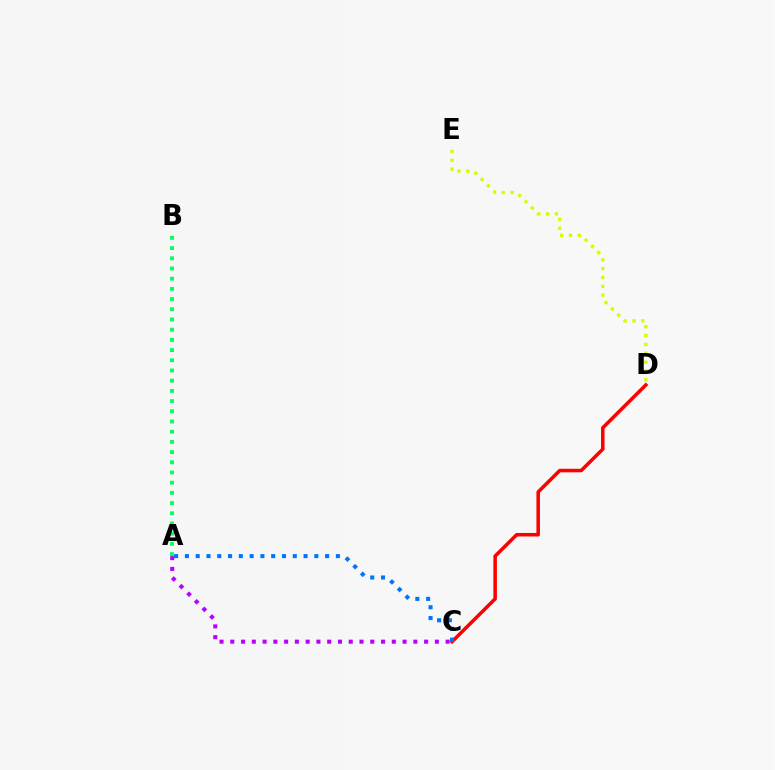{('C', 'D'): [{'color': '#ff0000', 'line_style': 'solid', 'thickness': 2.55}], ('D', 'E'): [{'color': '#d1ff00', 'line_style': 'dotted', 'thickness': 2.41}], ('A', 'C'): [{'color': '#b900ff', 'line_style': 'dotted', 'thickness': 2.93}, {'color': '#0074ff', 'line_style': 'dotted', 'thickness': 2.93}], ('A', 'B'): [{'color': '#00ff5c', 'line_style': 'dotted', 'thickness': 2.77}]}